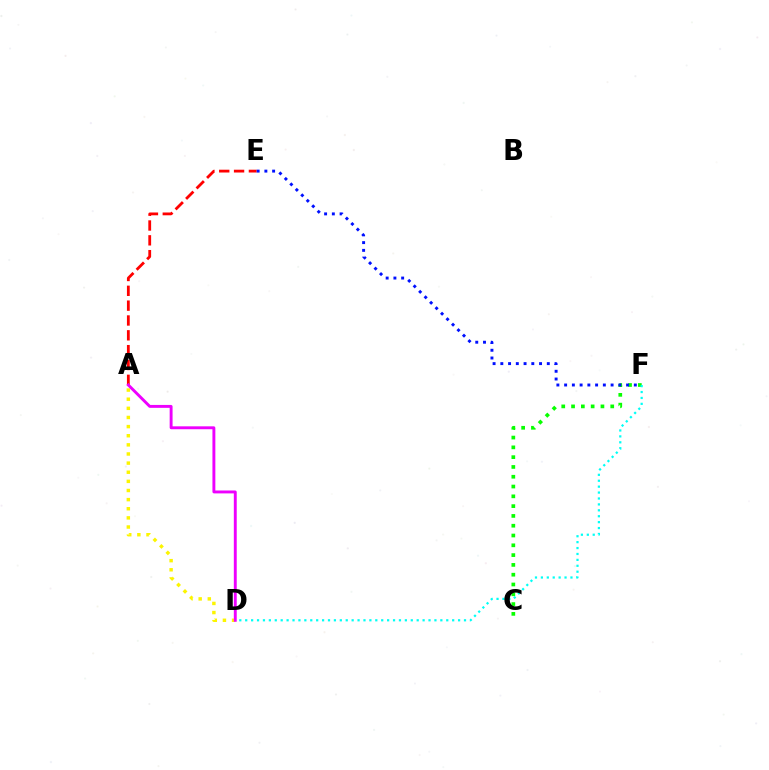{('A', 'E'): [{'color': '#ff0000', 'line_style': 'dashed', 'thickness': 2.02}], ('C', 'F'): [{'color': '#08ff00', 'line_style': 'dotted', 'thickness': 2.66}], ('A', 'D'): [{'color': '#fcf500', 'line_style': 'dotted', 'thickness': 2.48}, {'color': '#ee00ff', 'line_style': 'solid', 'thickness': 2.09}], ('E', 'F'): [{'color': '#0010ff', 'line_style': 'dotted', 'thickness': 2.1}], ('D', 'F'): [{'color': '#00fff6', 'line_style': 'dotted', 'thickness': 1.61}]}